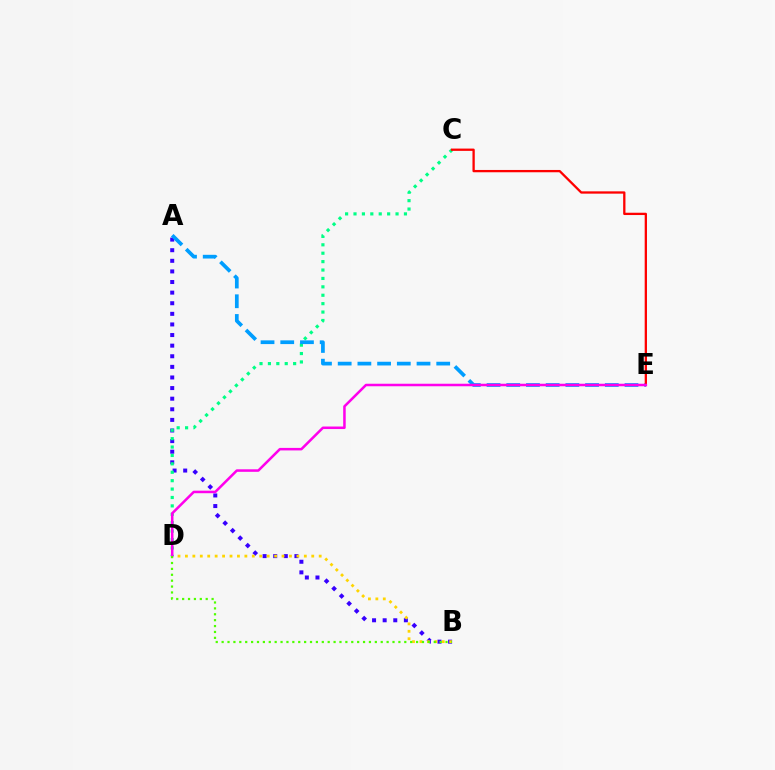{('A', 'B'): [{'color': '#3700ff', 'line_style': 'dotted', 'thickness': 2.88}], ('C', 'D'): [{'color': '#00ff86', 'line_style': 'dotted', 'thickness': 2.28}], ('A', 'E'): [{'color': '#009eff', 'line_style': 'dashed', 'thickness': 2.68}], ('B', 'D'): [{'color': '#ffd500', 'line_style': 'dotted', 'thickness': 2.02}, {'color': '#4fff00', 'line_style': 'dotted', 'thickness': 1.6}], ('C', 'E'): [{'color': '#ff0000', 'line_style': 'solid', 'thickness': 1.66}], ('D', 'E'): [{'color': '#ff00ed', 'line_style': 'solid', 'thickness': 1.82}]}